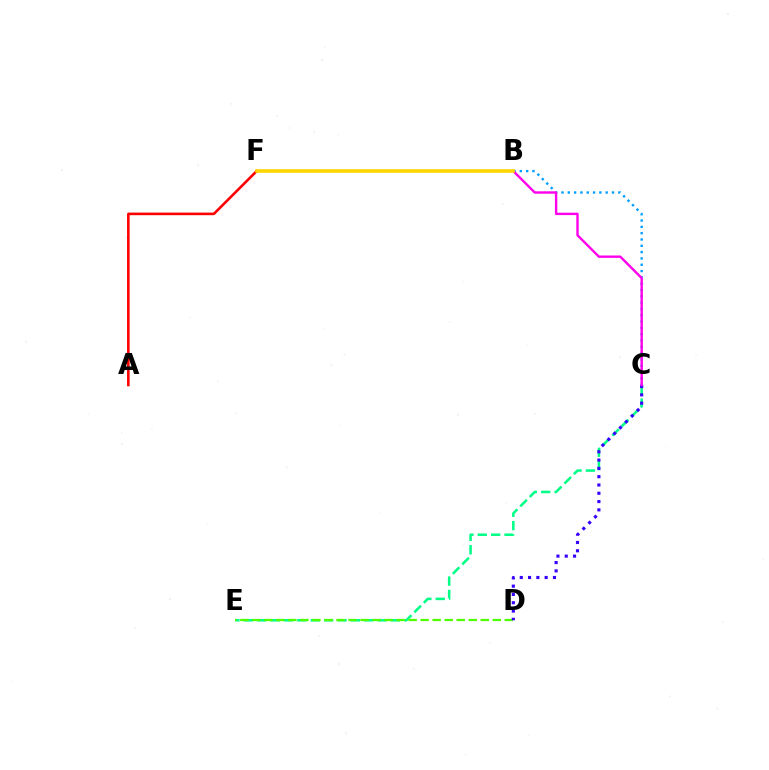{('C', 'E'): [{'color': '#00ff86', 'line_style': 'dashed', 'thickness': 1.82}], ('D', 'E'): [{'color': '#4fff00', 'line_style': 'dashed', 'thickness': 1.63}], ('B', 'C'): [{'color': '#009eff', 'line_style': 'dotted', 'thickness': 1.72}, {'color': '#ff00ed', 'line_style': 'solid', 'thickness': 1.72}], ('C', 'D'): [{'color': '#3700ff', 'line_style': 'dotted', 'thickness': 2.25}], ('A', 'F'): [{'color': '#ff0000', 'line_style': 'solid', 'thickness': 1.87}], ('B', 'F'): [{'color': '#ffd500', 'line_style': 'solid', 'thickness': 2.6}]}